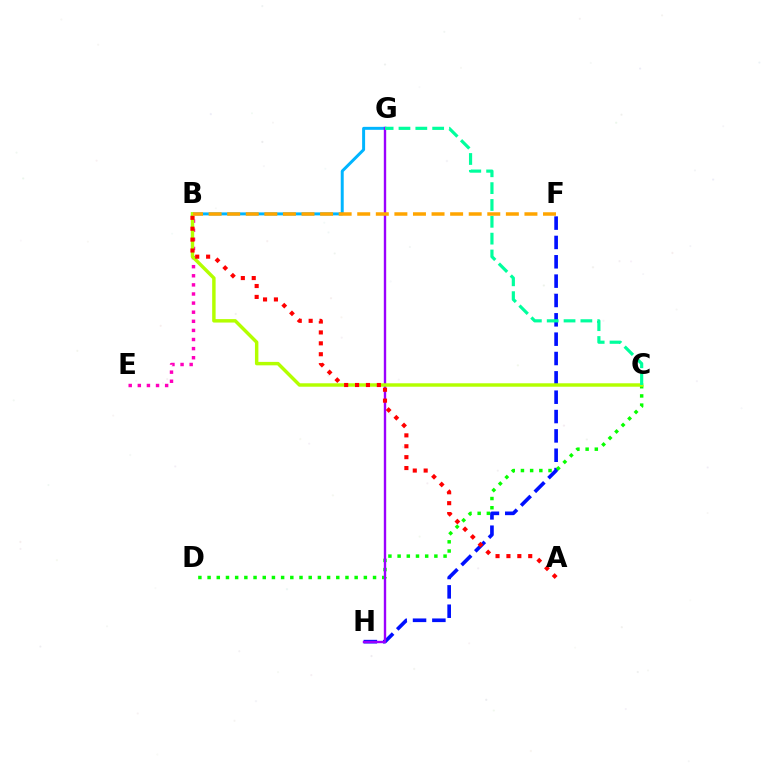{('F', 'H'): [{'color': '#0010ff', 'line_style': 'dashed', 'thickness': 2.63}], ('B', 'G'): [{'color': '#00b5ff', 'line_style': 'solid', 'thickness': 2.14}], ('C', 'D'): [{'color': '#08ff00', 'line_style': 'dotted', 'thickness': 2.5}], ('G', 'H'): [{'color': '#9b00ff', 'line_style': 'solid', 'thickness': 1.71}], ('B', 'E'): [{'color': '#ff00bd', 'line_style': 'dotted', 'thickness': 2.47}], ('B', 'C'): [{'color': '#b3ff00', 'line_style': 'solid', 'thickness': 2.48}], ('C', 'G'): [{'color': '#00ff9d', 'line_style': 'dashed', 'thickness': 2.29}], ('A', 'B'): [{'color': '#ff0000', 'line_style': 'dotted', 'thickness': 2.96}], ('B', 'F'): [{'color': '#ffa500', 'line_style': 'dashed', 'thickness': 2.52}]}